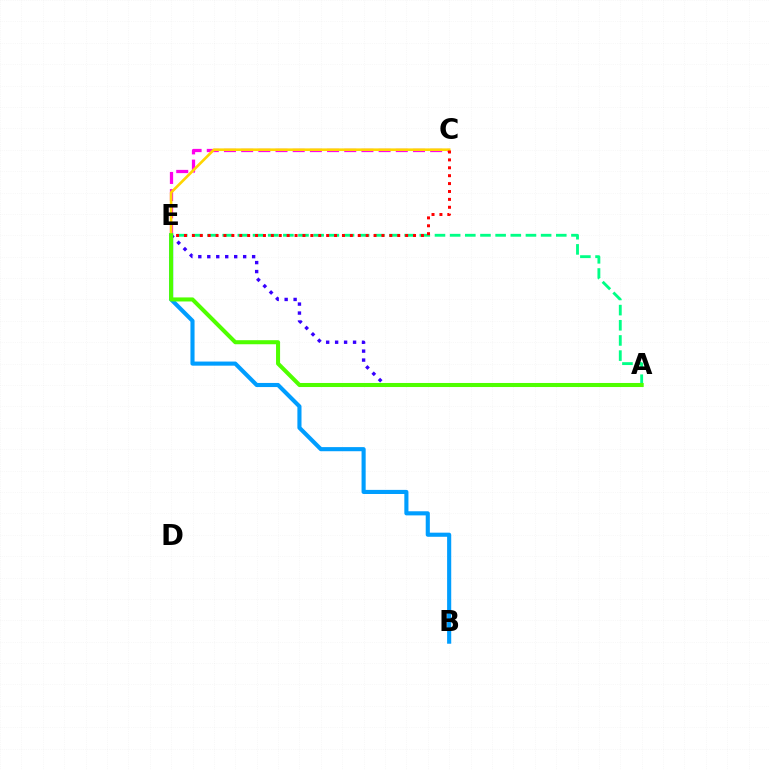{('C', 'E'): [{'color': '#ff00ed', 'line_style': 'dashed', 'thickness': 2.33}, {'color': '#ffd500', 'line_style': 'solid', 'thickness': 1.9}, {'color': '#ff0000', 'line_style': 'dotted', 'thickness': 2.15}], ('B', 'E'): [{'color': '#009eff', 'line_style': 'solid', 'thickness': 2.96}], ('A', 'E'): [{'color': '#00ff86', 'line_style': 'dashed', 'thickness': 2.06}, {'color': '#3700ff', 'line_style': 'dotted', 'thickness': 2.44}, {'color': '#4fff00', 'line_style': 'solid', 'thickness': 2.91}]}